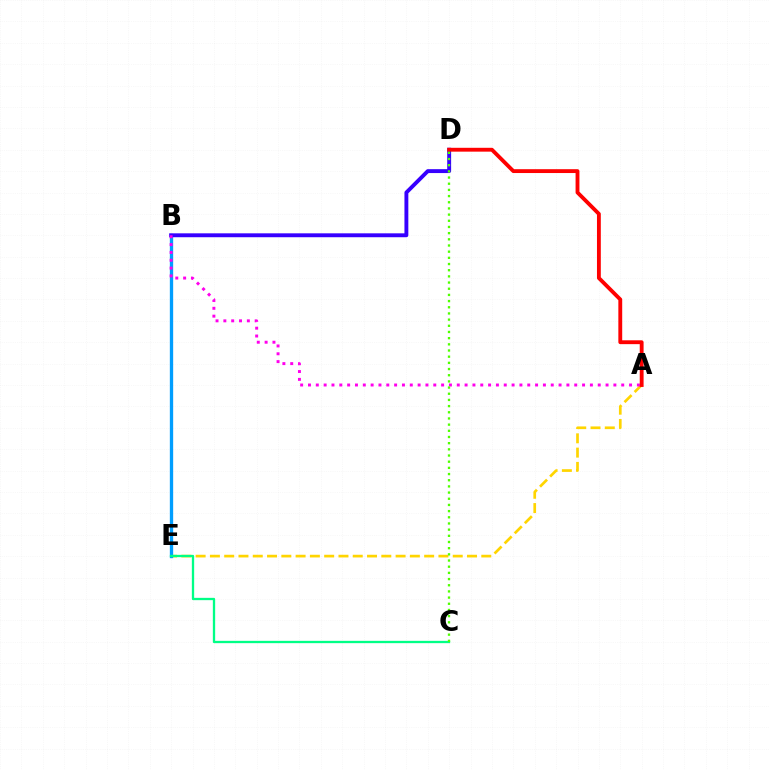{('A', 'E'): [{'color': '#ffd500', 'line_style': 'dashed', 'thickness': 1.94}], ('B', 'E'): [{'color': '#009eff', 'line_style': 'solid', 'thickness': 2.39}], ('B', 'D'): [{'color': '#3700ff', 'line_style': 'solid', 'thickness': 2.81}], ('A', 'B'): [{'color': '#ff00ed', 'line_style': 'dotted', 'thickness': 2.13}], ('C', 'E'): [{'color': '#00ff86', 'line_style': 'solid', 'thickness': 1.67}], ('A', 'D'): [{'color': '#ff0000', 'line_style': 'solid', 'thickness': 2.77}], ('C', 'D'): [{'color': '#4fff00', 'line_style': 'dotted', 'thickness': 1.68}]}